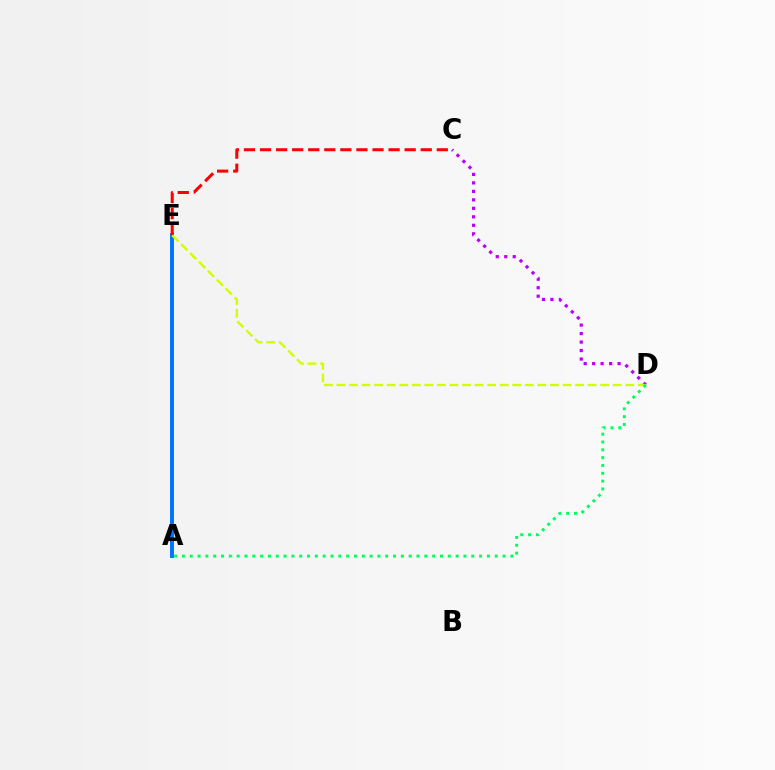{('C', 'D'): [{'color': '#b900ff', 'line_style': 'dotted', 'thickness': 2.31}], ('A', 'E'): [{'color': '#0074ff', 'line_style': 'solid', 'thickness': 2.84}], ('C', 'E'): [{'color': '#ff0000', 'line_style': 'dashed', 'thickness': 2.18}], ('D', 'E'): [{'color': '#d1ff00', 'line_style': 'dashed', 'thickness': 1.71}], ('A', 'D'): [{'color': '#00ff5c', 'line_style': 'dotted', 'thickness': 2.12}]}